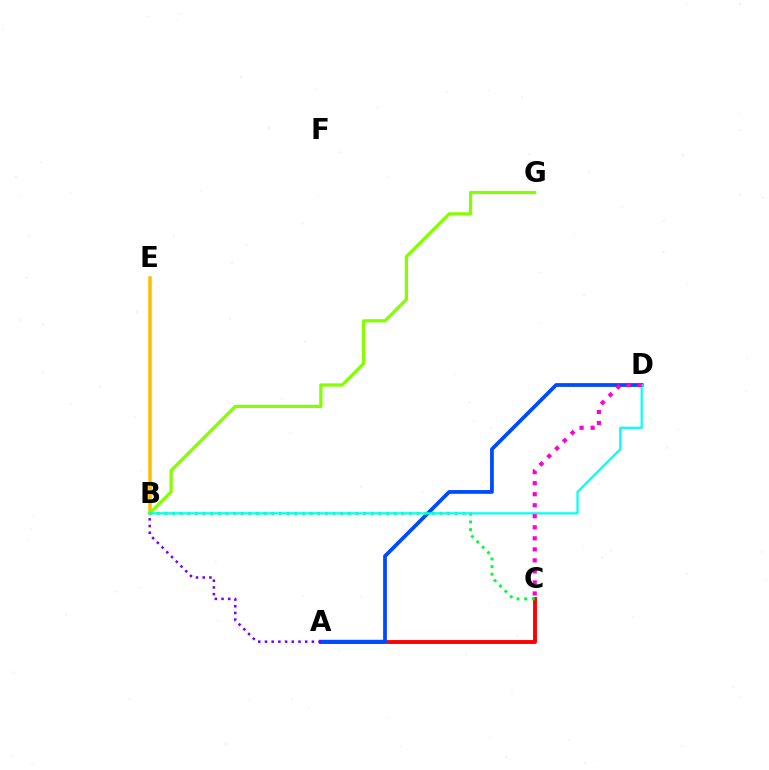{('A', 'C'): [{'color': '#ff0000', 'line_style': 'solid', 'thickness': 2.8}], ('A', 'D'): [{'color': '#004bff', 'line_style': 'solid', 'thickness': 2.71}], ('A', 'B'): [{'color': '#7200ff', 'line_style': 'dotted', 'thickness': 1.82}], ('B', 'E'): [{'color': '#ffbd00', 'line_style': 'solid', 'thickness': 2.54}], ('B', 'G'): [{'color': '#84ff00', 'line_style': 'solid', 'thickness': 2.33}], ('B', 'C'): [{'color': '#00ff39', 'line_style': 'dotted', 'thickness': 2.08}], ('B', 'D'): [{'color': '#00fff6', 'line_style': 'solid', 'thickness': 1.59}], ('C', 'D'): [{'color': '#ff00cf', 'line_style': 'dotted', 'thickness': 3.0}]}